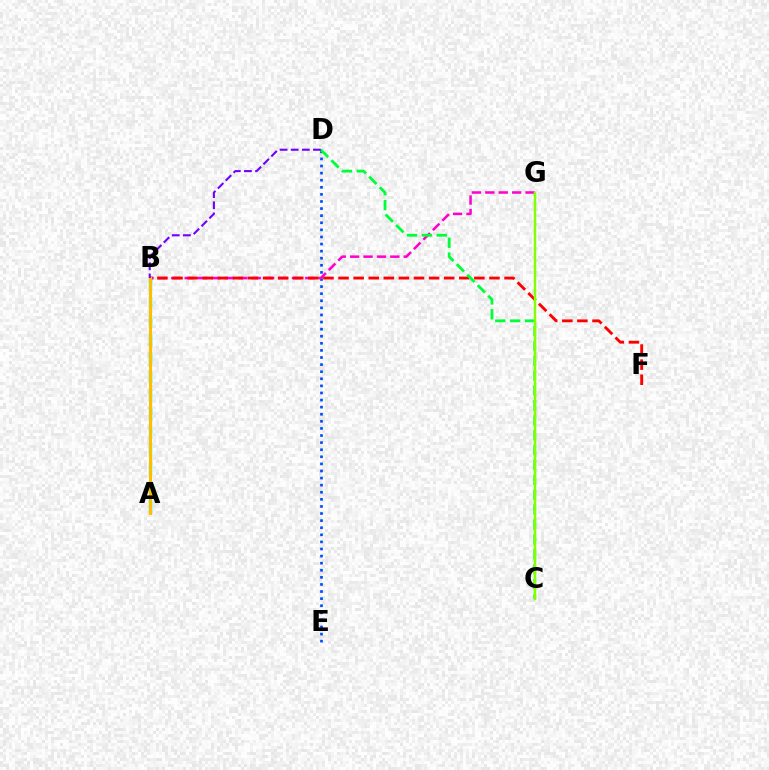{('D', 'E'): [{'color': '#004bff', 'line_style': 'dotted', 'thickness': 1.93}], ('B', 'G'): [{'color': '#ff00cf', 'line_style': 'dashed', 'thickness': 1.82}], ('B', 'F'): [{'color': '#ff0000', 'line_style': 'dashed', 'thickness': 2.05}], ('A', 'B'): [{'color': '#00fff6', 'line_style': 'dashed', 'thickness': 2.5}, {'color': '#ffbd00', 'line_style': 'solid', 'thickness': 2.22}], ('C', 'D'): [{'color': '#00ff39', 'line_style': 'dashed', 'thickness': 2.02}], ('B', 'D'): [{'color': '#7200ff', 'line_style': 'dashed', 'thickness': 1.51}], ('C', 'G'): [{'color': '#84ff00', 'line_style': 'solid', 'thickness': 1.77}]}